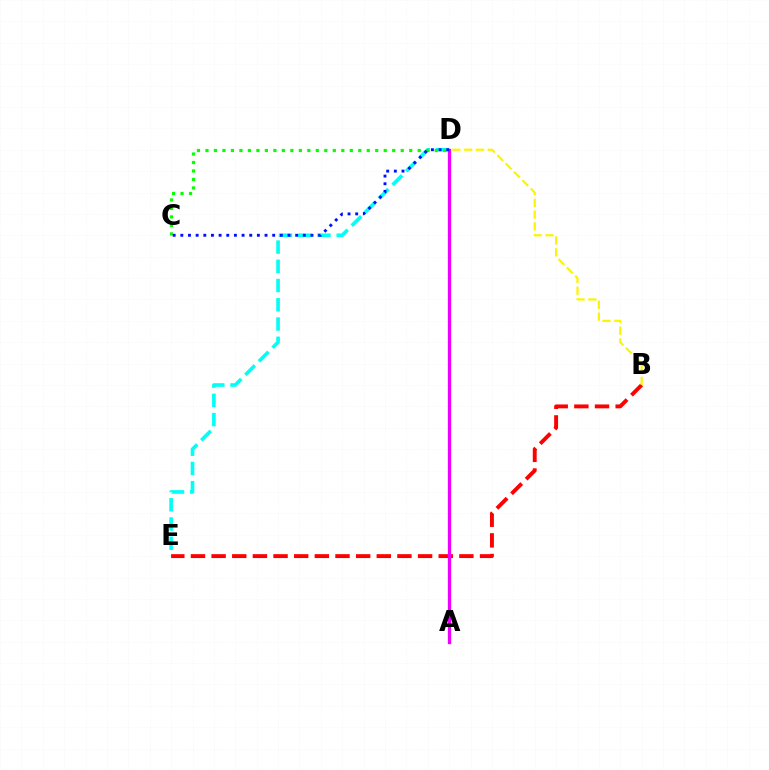{('D', 'E'): [{'color': '#00fff6', 'line_style': 'dashed', 'thickness': 2.61}], ('B', 'E'): [{'color': '#ff0000', 'line_style': 'dashed', 'thickness': 2.8}], ('A', 'D'): [{'color': '#ee00ff', 'line_style': 'solid', 'thickness': 2.37}], ('C', 'D'): [{'color': '#08ff00', 'line_style': 'dotted', 'thickness': 2.31}, {'color': '#0010ff', 'line_style': 'dotted', 'thickness': 2.08}], ('B', 'D'): [{'color': '#fcf500', 'line_style': 'dashed', 'thickness': 1.61}]}